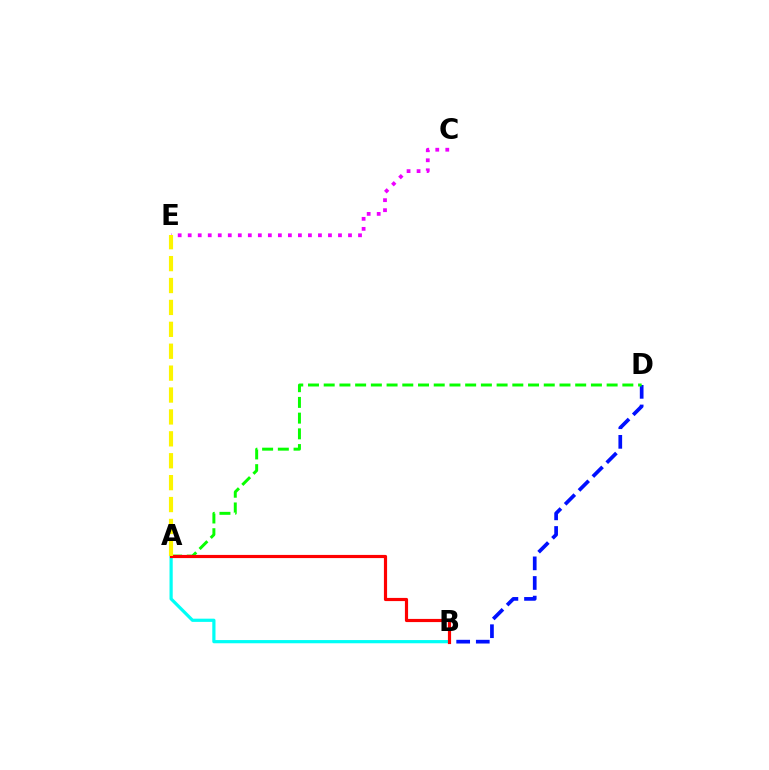{('C', 'E'): [{'color': '#ee00ff', 'line_style': 'dotted', 'thickness': 2.72}], ('B', 'D'): [{'color': '#0010ff', 'line_style': 'dashed', 'thickness': 2.67}], ('A', 'B'): [{'color': '#00fff6', 'line_style': 'solid', 'thickness': 2.31}, {'color': '#ff0000', 'line_style': 'solid', 'thickness': 2.28}], ('A', 'D'): [{'color': '#08ff00', 'line_style': 'dashed', 'thickness': 2.14}], ('A', 'E'): [{'color': '#fcf500', 'line_style': 'dashed', 'thickness': 2.98}]}